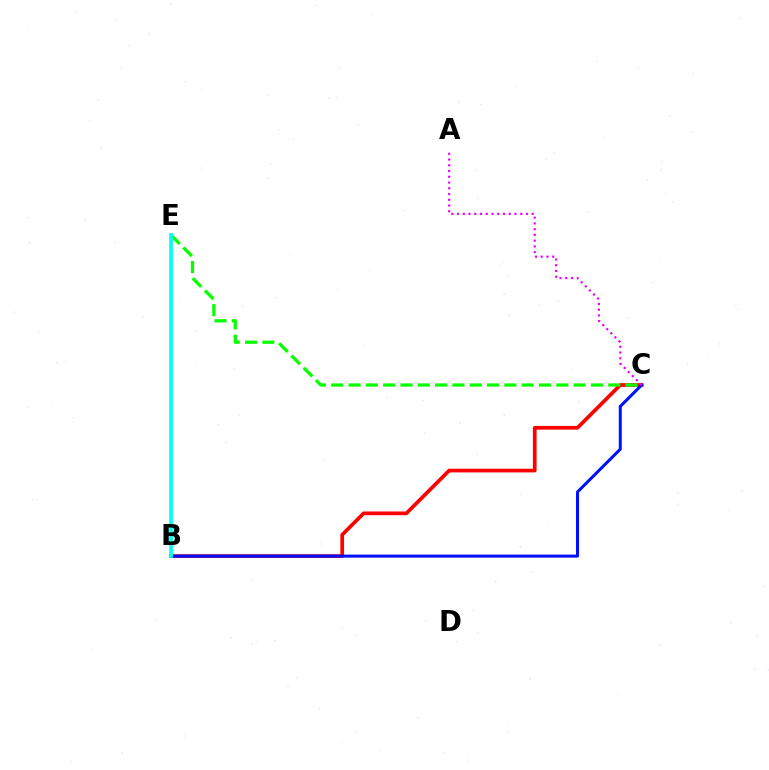{('B', 'C'): [{'color': '#ff0000', 'line_style': 'solid', 'thickness': 2.67}, {'color': '#0010ff', 'line_style': 'solid', 'thickness': 2.18}], ('B', 'E'): [{'color': '#fcf500', 'line_style': 'dotted', 'thickness': 2.16}, {'color': '#00fff6', 'line_style': 'solid', 'thickness': 2.66}], ('A', 'C'): [{'color': '#ee00ff', 'line_style': 'dotted', 'thickness': 1.56}], ('C', 'E'): [{'color': '#08ff00', 'line_style': 'dashed', 'thickness': 2.35}]}